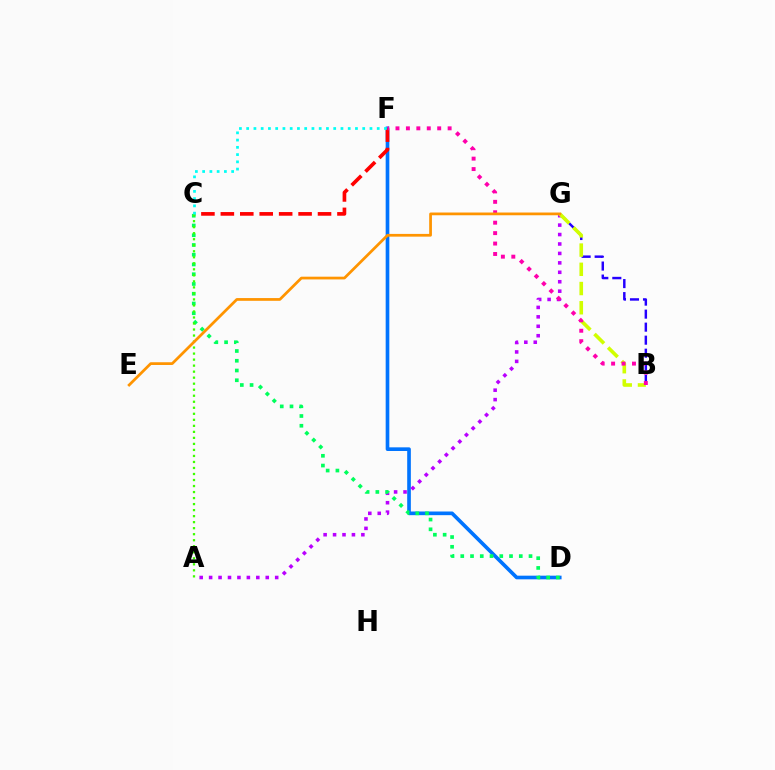{('B', 'G'): [{'color': '#2500ff', 'line_style': 'dashed', 'thickness': 1.77}, {'color': '#d1ff00', 'line_style': 'dashed', 'thickness': 2.61}], ('D', 'F'): [{'color': '#0074ff', 'line_style': 'solid', 'thickness': 2.63}], ('A', 'G'): [{'color': '#b900ff', 'line_style': 'dotted', 'thickness': 2.56}], ('C', 'F'): [{'color': '#ff0000', 'line_style': 'dashed', 'thickness': 2.64}, {'color': '#00fff6', 'line_style': 'dotted', 'thickness': 1.97}], ('C', 'D'): [{'color': '#00ff5c', 'line_style': 'dotted', 'thickness': 2.65}], ('A', 'C'): [{'color': '#3dff00', 'line_style': 'dotted', 'thickness': 1.64}], ('B', 'F'): [{'color': '#ff00ac', 'line_style': 'dotted', 'thickness': 2.83}], ('E', 'G'): [{'color': '#ff9400', 'line_style': 'solid', 'thickness': 1.97}]}